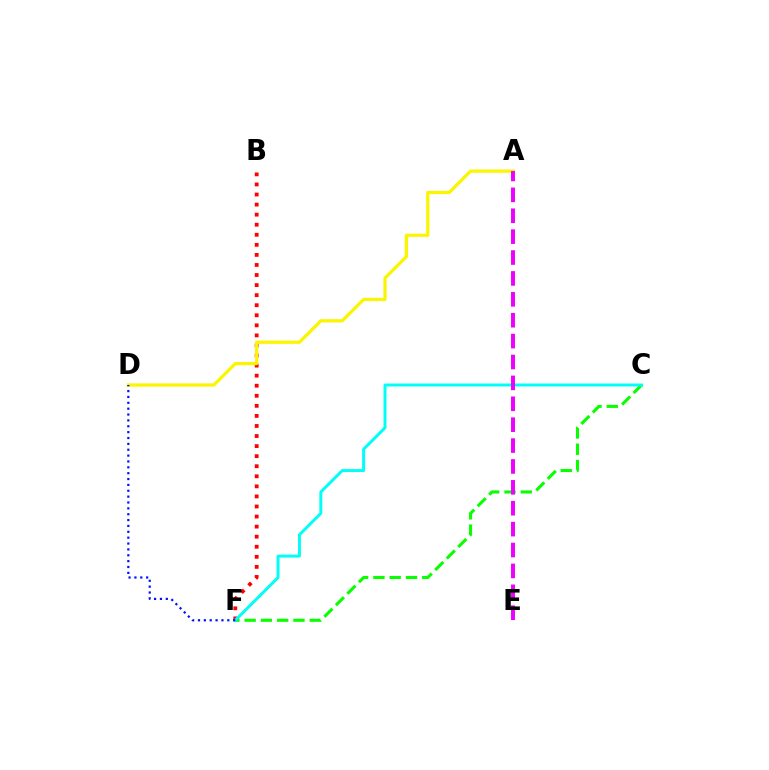{('C', 'F'): [{'color': '#08ff00', 'line_style': 'dashed', 'thickness': 2.21}, {'color': '#00fff6', 'line_style': 'solid', 'thickness': 2.13}], ('B', 'F'): [{'color': '#ff0000', 'line_style': 'dotted', 'thickness': 2.73}], ('A', 'D'): [{'color': '#fcf500', 'line_style': 'solid', 'thickness': 2.33}], ('A', 'E'): [{'color': '#ee00ff', 'line_style': 'dashed', 'thickness': 2.84}], ('D', 'F'): [{'color': '#0010ff', 'line_style': 'dotted', 'thickness': 1.59}]}